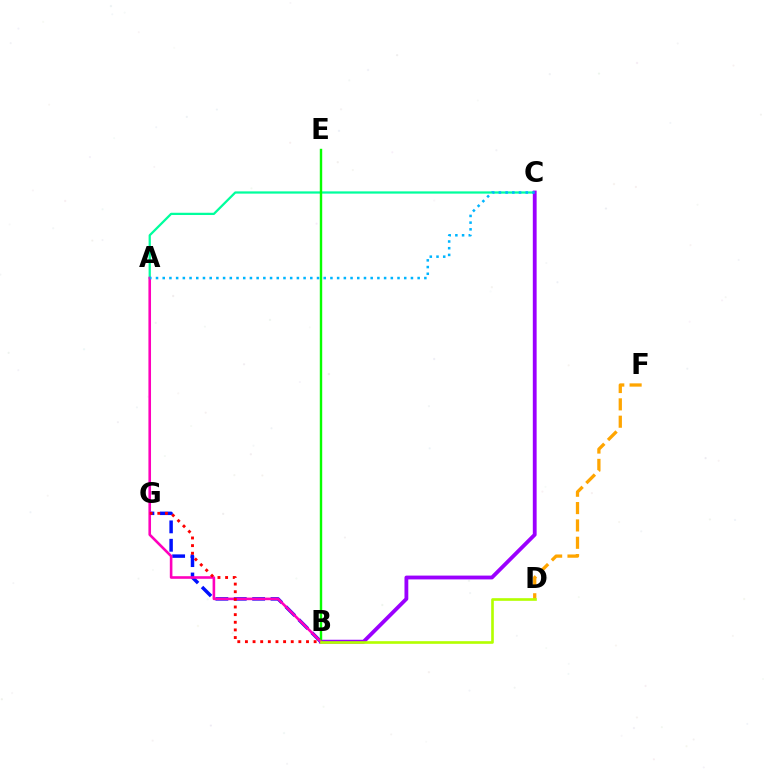{('A', 'C'): [{'color': '#00ff9d', 'line_style': 'solid', 'thickness': 1.62}, {'color': '#00b5ff', 'line_style': 'dotted', 'thickness': 1.82}], ('D', 'F'): [{'color': '#ffa500', 'line_style': 'dashed', 'thickness': 2.36}], ('B', 'C'): [{'color': '#9b00ff', 'line_style': 'solid', 'thickness': 2.75}], ('B', 'G'): [{'color': '#0010ff', 'line_style': 'dashed', 'thickness': 2.5}, {'color': '#ff0000', 'line_style': 'dotted', 'thickness': 2.07}], ('B', 'E'): [{'color': '#08ff00', 'line_style': 'solid', 'thickness': 1.74}], ('A', 'B'): [{'color': '#ff00bd', 'line_style': 'solid', 'thickness': 1.87}], ('B', 'D'): [{'color': '#b3ff00', 'line_style': 'solid', 'thickness': 1.9}]}